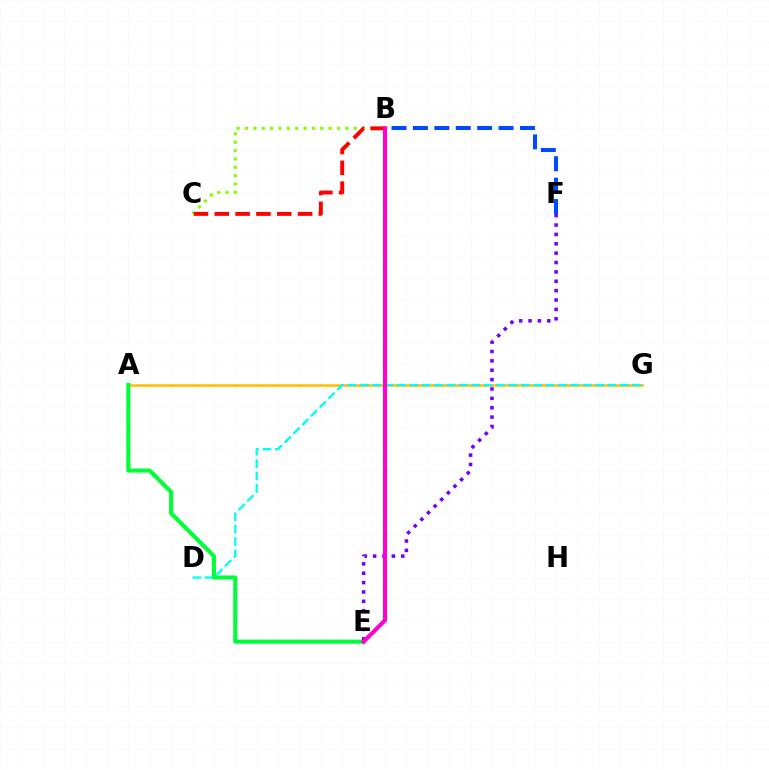{('B', 'C'): [{'color': '#84ff00', 'line_style': 'dotted', 'thickness': 2.27}, {'color': '#ff0000', 'line_style': 'dashed', 'thickness': 2.83}], ('A', 'G'): [{'color': '#ffbd00', 'line_style': 'solid', 'thickness': 1.83}], ('D', 'G'): [{'color': '#00fff6', 'line_style': 'dashed', 'thickness': 1.68}], ('A', 'E'): [{'color': '#00ff39', 'line_style': 'solid', 'thickness': 2.96}], ('B', 'F'): [{'color': '#004bff', 'line_style': 'dashed', 'thickness': 2.91}], ('E', 'F'): [{'color': '#7200ff', 'line_style': 'dotted', 'thickness': 2.55}], ('B', 'E'): [{'color': '#ff00cf', 'line_style': 'solid', 'thickness': 2.94}]}